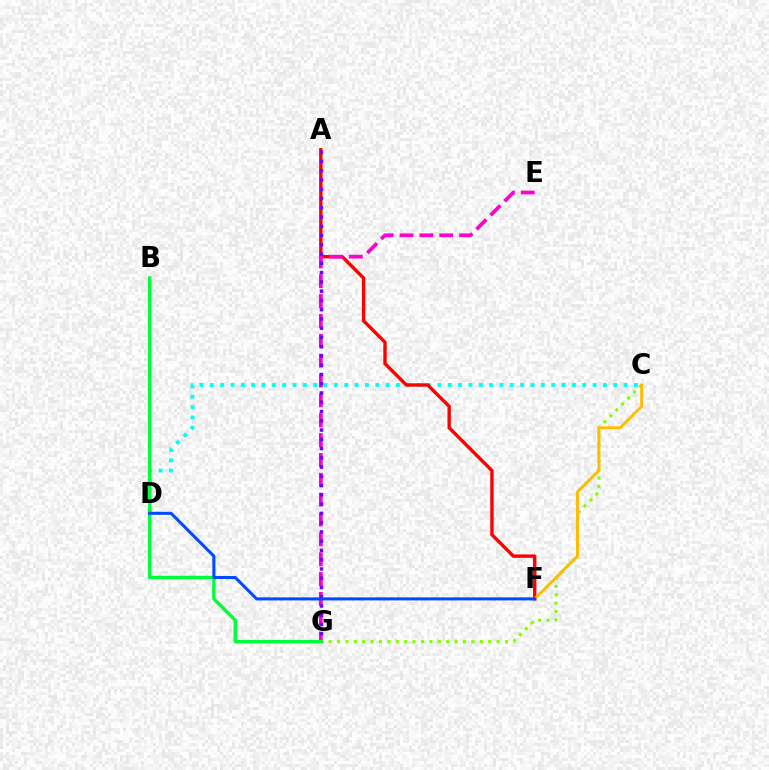{('C', 'D'): [{'color': '#00fff6', 'line_style': 'dotted', 'thickness': 2.81}], ('A', 'F'): [{'color': '#ff0000', 'line_style': 'solid', 'thickness': 2.44}], ('E', 'G'): [{'color': '#ff00cf', 'line_style': 'dashed', 'thickness': 2.7}], ('C', 'G'): [{'color': '#84ff00', 'line_style': 'dotted', 'thickness': 2.28}], ('A', 'G'): [{'color': '#7200ff', 'line_style': 'dotted', 'thickness': 2.52}], ('C', 'F'): [{'color': '#ffbd00', 'line_style': 'solid', 'thickness': 2.12}], ('B', 'G'): [{'color': '#00ff39', 'line_style': 'solid', 'thickness': 2.49}], ('D', 'F'): [{'color': '#004bff', 'line_style': 'solid', 'thickness': 2.2}]}